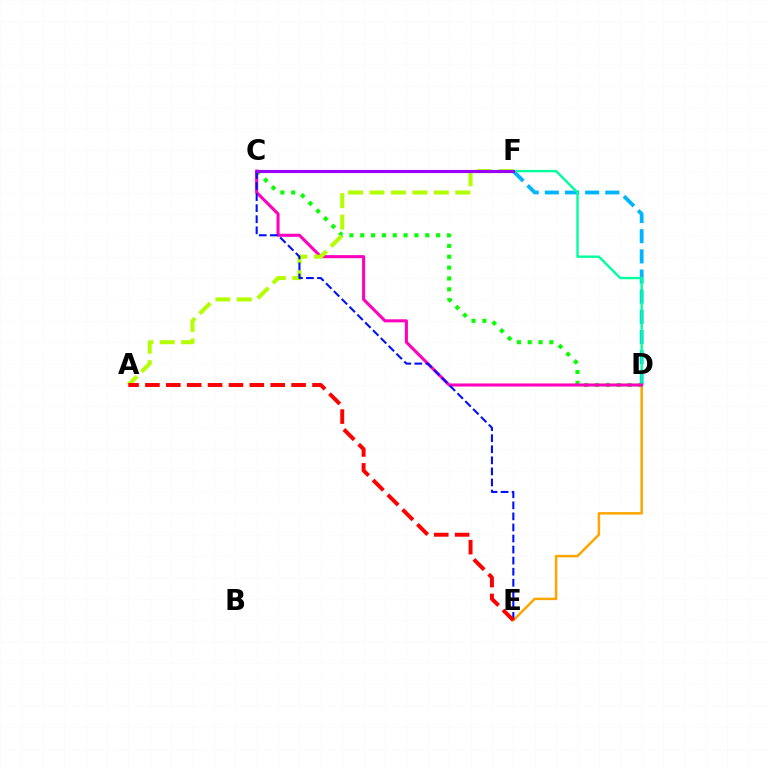{('D', 'F'): [{'color': '#00b5ff', 'line_style': 'dashed', 'thickness': 2.74}, {'color': '#00ff9d', 'line_style': 'solid', 'thickness': 1.72}], ('D', 'E'): [{'color': '#ffa500', 'line_style': 'solid', 'thickness': 1.78}], ('C', 'D'): [{'color': '#08ff00', 'line_style': 'dotted', 'thickness': 2.95}, {'color': '#ff00bd', 'line_style': 'solid', 'thickness': 2.21}], ('A', 'F'): [{'color': '#b3ff00', 'line_style': 'dashed', 'thickness': 2.92}], ('C', 'E'): [{'color': '#0010ff', 'line_style': 'dashed', 'thickness': 1.5}], ('C', 'F'): [{'color': '#9b00ff', 'line_style': 'solid', 'thickness': 2.25}], ('A', 'E'): [{'color': '#ff0000', 'line_style': 'dashed', 'thickness': 2.84}]}